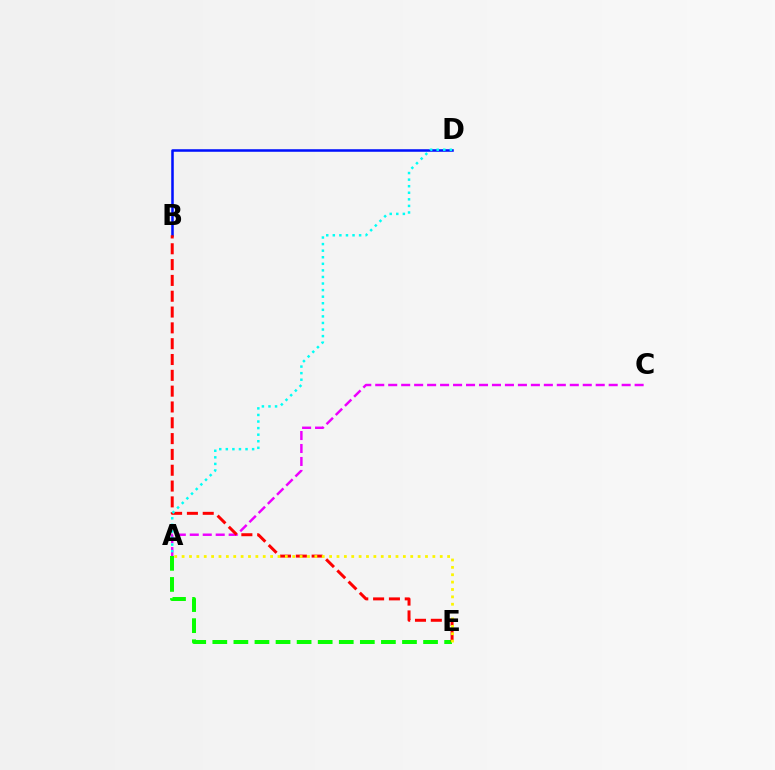{('B', 'D'): [{'color': '#0010ff', 'line_style': 'solid', 'thickness': 1.83}], ('A', 'C'): [{'color': '#ee00ff', 'line_style': 'dashed', 'thickness': 1.76}], ('A', 'E'): [{'color': '#08ff00', 'line_style': 'dashed', 'thickness': 2.86}, {'color': '#fcf500', 'line_style': 'dotted', 'thickness': 2.0}], ('B', 'E'): [{'color': '#ff0000', 'line_style': 'dashed', 'thickness': 2.15}], ('A', 'D'): [{'color': '#00fff6', 'line_style': 'dotted', 'thickness': 1.79}]}